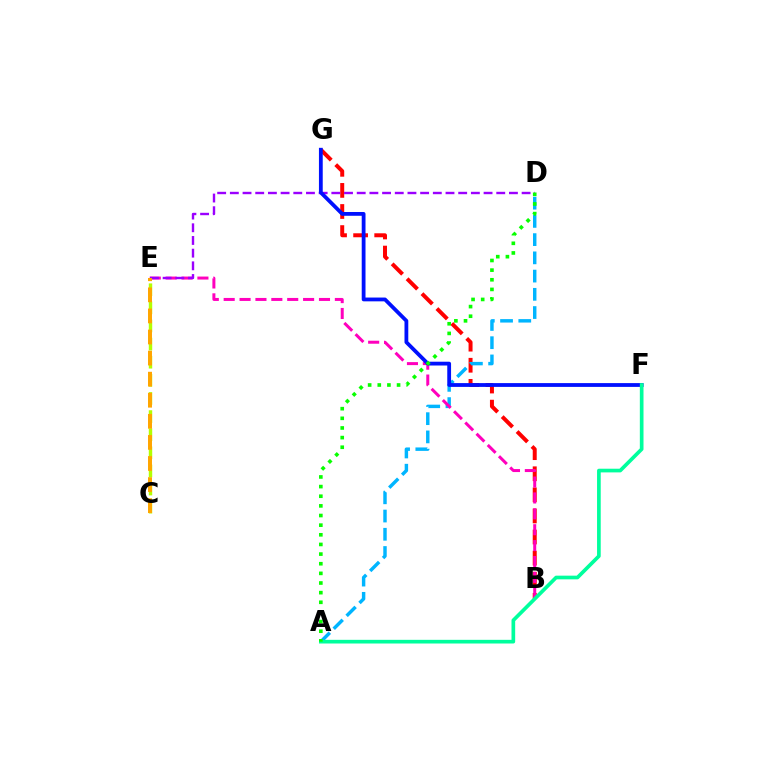{('C', 'E'): [{'color': '#b3ff00', 'line_style': 'dashed', 'thickness': 2.46}, {'color': '#ffa500', 'line_style': 'dashed', 'thickness': 2.86}], ('B', 'G'): [{'color': '#ff0000', 'line_style': 'dashed', 'thickness': 2.86}], ('A', 'D'): [{'color': '#00b5ff', 'line_style': 'dashed', 'thickness': 2.48}, {'color': '#08ff00', 'line_style': 'dotted', 'thickness': 2.62}], ('B', 'E'): [{'color': '#ff00bd', 'line_style': 'dashed', 'thickness': 2.16}], ('D', 'E'): [{'color': '#9b00ff', 'line_style': 'dashed', 'thickness': 1.72}], ('F', 'G'): [{'color': '#0010ff', 'line_style': 'solid', 'thickness': 2.73}], ('A', 'F'): [{'color': '#00ff9d', 'line_style': 'solid', 'thickness': 2.65}]}